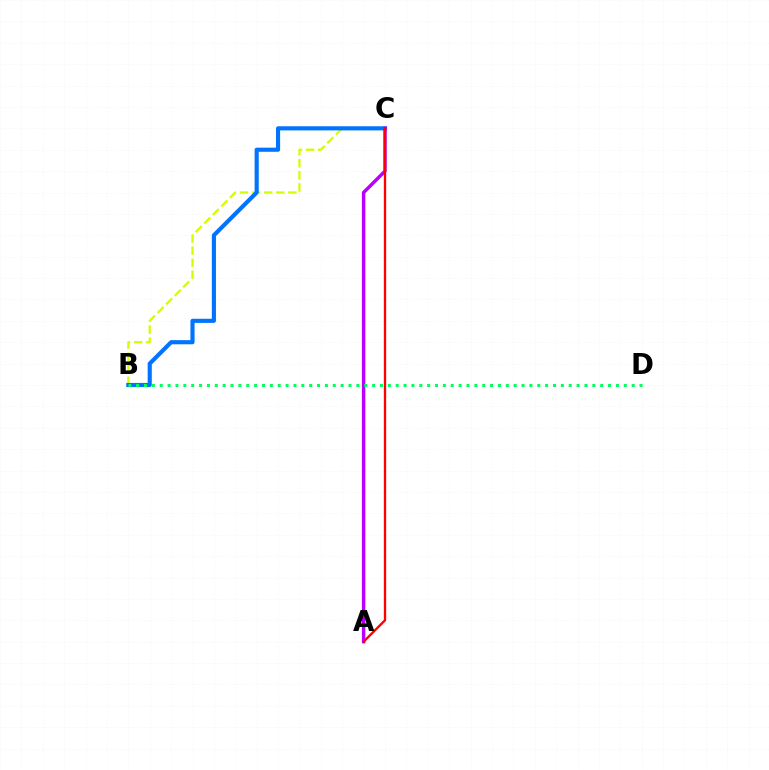{('B', 'C'): [{'color': '#d1ff00', 'line_style': 'dashed', 'thickness': 1.64}, {'color': '#0074ff', 'line_style': 'solid', 'thickness': 2.98}], ('A', 'C'): [{'color': '#b900ff', 'line_style': 'solid', 'thickness': 2.49}, {'color': '#ff0000', 'line_style': 'solid', 'thickness': 1.67}], ('B', 'D'): [{'color': '#00ff5c', 'line_style': 'dotted', 'thickness': 2.14}]}